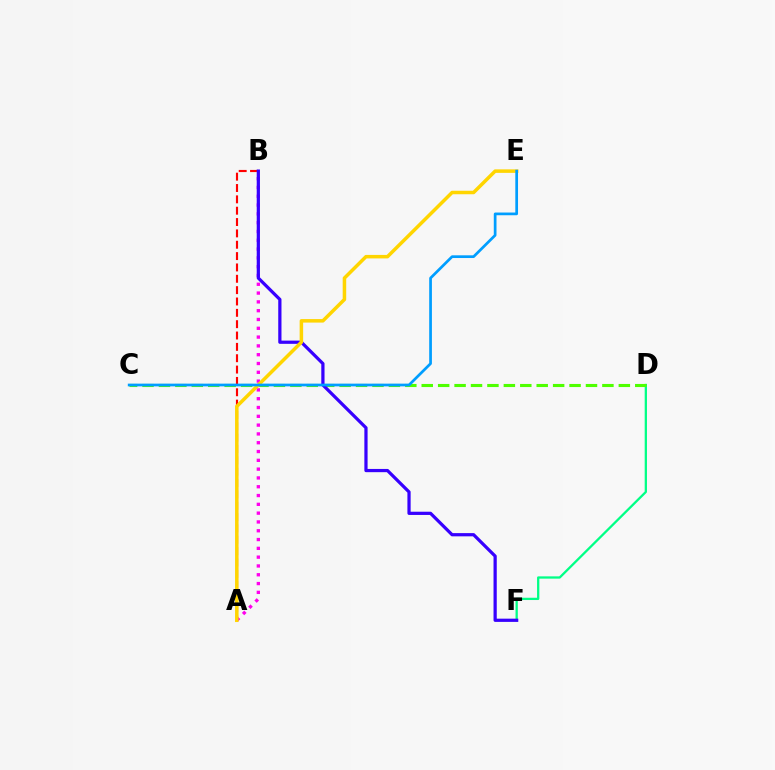{('A', 'B'): [{'color': '#ff0000', 'line_style': 'dashed', 'thickness': 1.54}, {'color': '#ff00ed', 'line_style': 'dotted', 'thickness': 2.39}], ('D', 'F'): [{'color': '#00ff86', 'line_style': 'solid', 'thickness': 1.64}], ('C', 'D'): [{'color': '#4fff00', 'line_style': 'dashed', 'thickness': 2.23}], ('B', 'F'): [{'color': '#3700ff', 'line_style': 'solid', 'thickness': 2.33}], ('A', 'E'): [{'color': '#ffd500', 'line_style': 'solid', 'thickness': 2.52}], ('C', 'E'): [{'color': '#009eff', 'line_style': 'solid', 'thickness': 1.96}]}